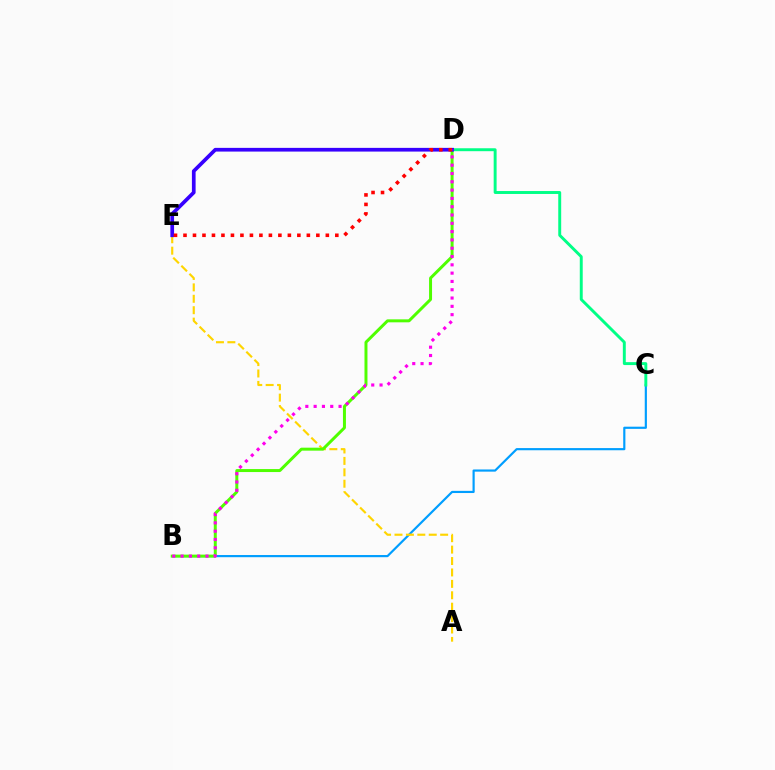{('B', 'C'): [{'color': '#009eff', 'line_style': 'solid', 'thickness': 1.56}], ('A', 'E'): [{'color': '#ffd500', 'line_style': 'dashed', 'thickness': 1.55}], ('C', 'D'): [{'color': '#00ff86', 'line_style': 'solid', 'thickness': 2.11}], ('B', 'D'): [{'color': '#4fff00', 'line_style': 'solid', 'thickness': 2.14}, {'color': '#ff00ed', 'line_style': 'dotted', 'thickness': 2.26}], ('D', 'E'): [{'color': '#3700ff', 'line_style': 'solid', 'thickness': 2.67}, {'color': '#ff0000', 'line_style': 'dotted', 'thickness': 2.58}]}